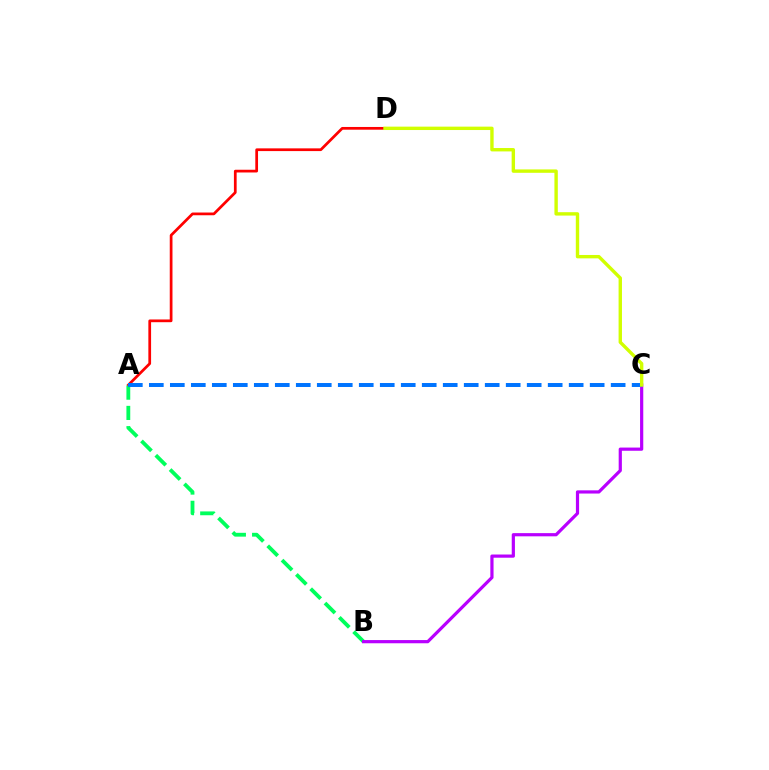{('A', 'D'): [{'color': '#ff0000', 'line_style': 'solid', 'thickness': 1.96}], ('A', 'B'): [{'color': '#00ff5c', 'line_style': 'dashed', 'thickness': 2.75}], ('B', 'C'): [{'color': '#b900ff', 'line_style': 'solid', 'thickness': 2.3}], ('A', 'C'): [{'color': '#0074ff', 'line_style': 'dashed', 'thickness': 2.85}], ('C', 'D'): [{'color': '#d1ff00', 'line_style': 'solid', 'thickness': 2.44}]}